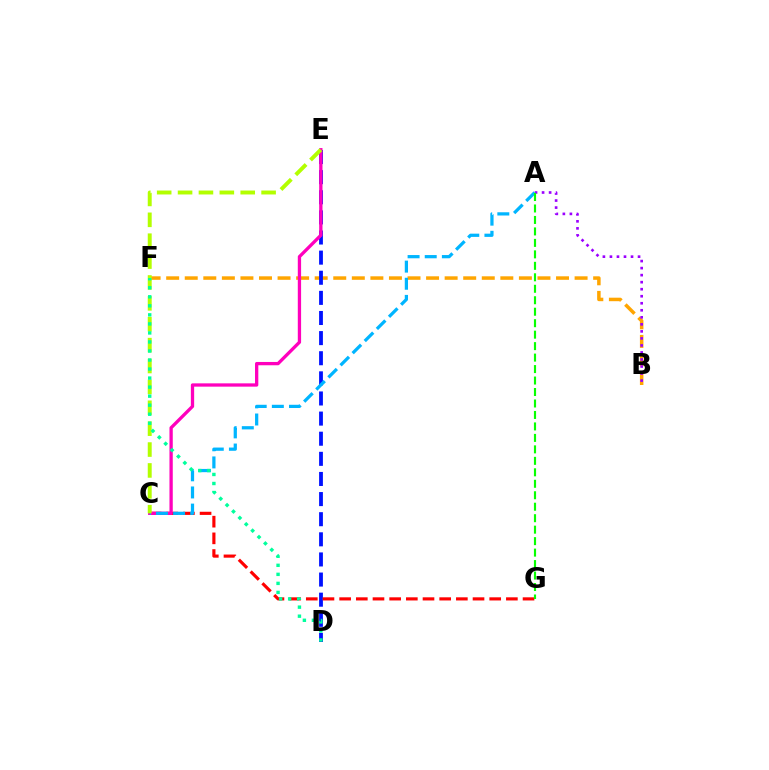{('B', 'F'): [{'color': '#ffa500', 'line_style': 'dashed', 'thickness': 2.52}], ('D', 'E'): [{'color': '#0010ff', 'line_style': 'dashed', 'thickness': 2.73}], ('A', 'B'): [{'color': '#9b00ff', 'line_style': 'dotted', 'thickness': 1.91}], ('C', 'G'): [{'color': '#ff0000', 'line_style': 'dashed', 'thickness': 2.27}], ('C', 'E'): [{'color': '#ff00bd', 'line_style': 'solid', 'thickness': 2.38}, {'color': '#b3ff00', 'line_style': 'dashed', 'thickness': 2.84}], ('A', 'C'): [{'color': '#00b5ff', 'line_style': 'dashed', 'thickness': 2.33}], ('D', 'F'): [{'color': '#00ff9d', 'line_style': 'dotted', 'thickness': 2.45}], ('A', 'G'): [{'color': '#08ff00', 'line_style': 'dashed', 'thickness': 1.56}]}